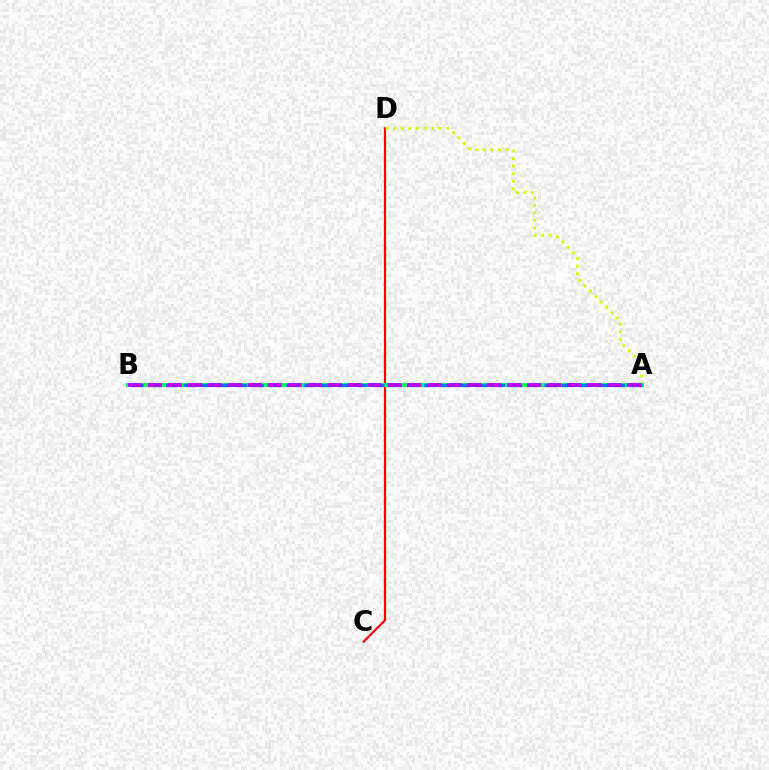{('C', 'D'): [{'color': '#ff0000', 'line_style': 'solid', 'thickness': 1.57}], ('A', 'D'): [{'color': '#d1ff00', 'line_style': 'dotted', 'thickness': 2.06}], ('A', 'B'): [{'color': '#00ff5c', 'line_style': 'solid', 'thickness': 2.89}, {'color': '#0074ff', 'line_style': 'dashed', 'thickness': 2.34}, {'color': '#b900ff', 'line_style': 'dashed', 'thickness': 2.71}]}